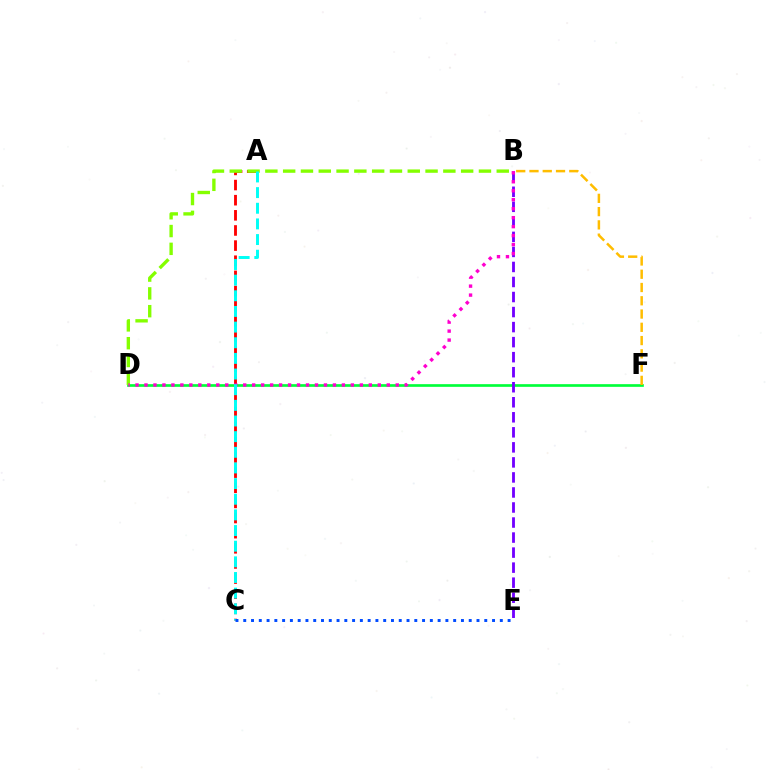{('D', 'F'): [{'color': '#00ff39', 'line_style': 'solid', 'thickness': 1.92}], ('B', 'E'): [{'color': '#7200ff', 'line_style': 'dashed', 'thickness': 2.04}], ('B', 'F'): [{'color': '#ffbd00', 'line_style': 'dashed', 'thickness': 1.8}], ('A', 'C'): [{'color': '#ff0000', 'line_style': 'dashed', 'thickness': 2.06}, {'color': '#00fff6', 'line_style': 'dashed', 'thickness': 2.13}], ('B', 'D'): [{'color': '#84ff00', 'line_style': 'dashed', 'thickness': 2.42}, {'color': '#ff00cf', 'line_style': 'dotted', 'thickness': 2.44}], ('C', 'E'): [{'color': '#004bff', 'line_style': 'dotted', 'thickness': 2.11}]}